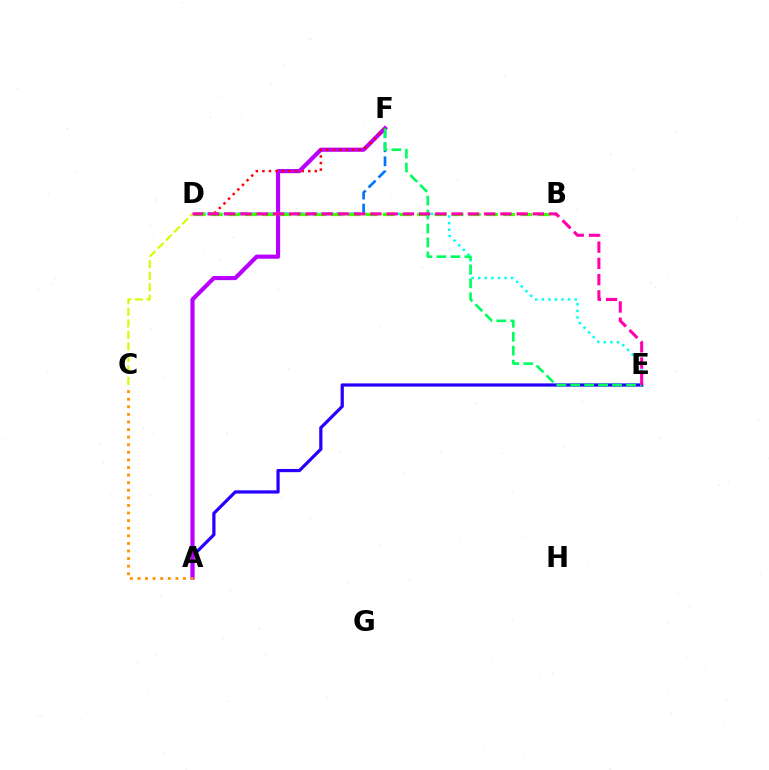{('A', 'E'): [{'color': '#2500ff', 'line_style': 'solid', 'thickness': 2.32}], ('A', 'F'): [{'color': '#b900ff', 'line_style': 'solid', 'thickness': 2.99}], ('D', 'F'): [{'color': '#0074ff', 'line_style': 'dashed', 'thickness': 1.91}, {'color': '#ff0000', 'line_style': 'dotted', 'thickness': 1.78}], ('C', 'D'): [{'color': '#d1ff00', 'line_style': 'dashed', 'thickness': 1.56}], ('D', 'E'): [{'color': '#00fff6', 'line_style': 'dotted', 'thickness': 1.79}, {'color': '#ff00ac', 'line_style': 'dashed', 'thickness': 2.21}], ('A', 'C'): [{'color': '#ff9400', 'line_style': 'dotted', 'thickness': 2.06}], ('B', 'D'): [{'color': '#3dff00', 'line_style': 'dashed', 'thickness': 2.34}], ('E', 'F'): [{'color': '#00ff5c', 'line_style': 'dashed', 'thickness': 1.89}]}